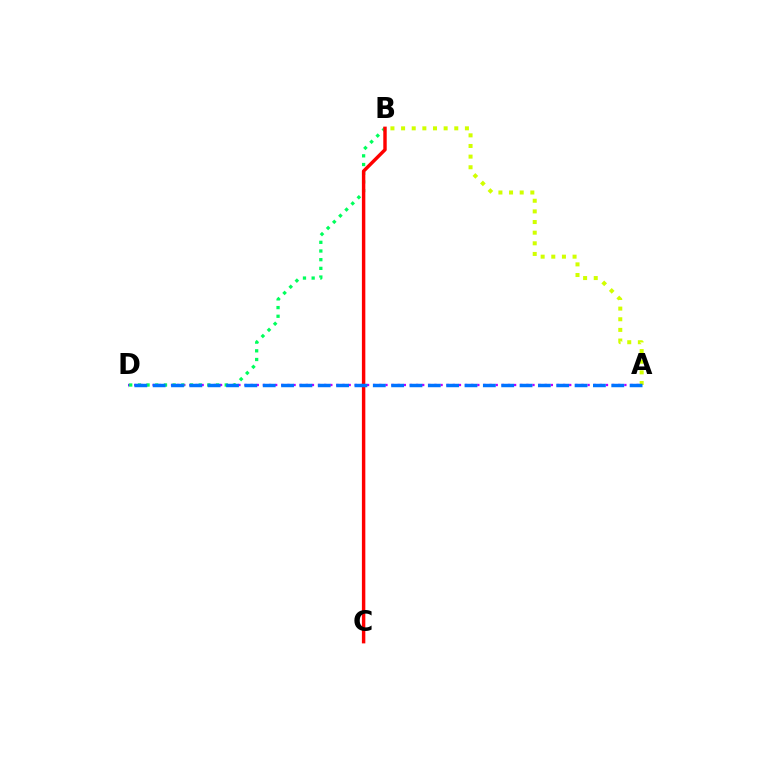{('A', 'D'): [{'color': '#b900ff', 'line_style': 'dotted', 'thickness': 1.66}, {'color': '#0074ff', 'line_style': 'dashed', 'thickness': 2.49}], ('B', 'D'): [{'color': '#00ff5c', 'line_style': 'dotted', 'thickness': 2.36}], ('A', 'B'): [{'color': '#d1ff00', 'line_style': 'dotted', 'thickness': 2.89}], ('B', 'C'): [{'color': '#ff0000', 'line_style': 'solid', 'thickness': 2.47}]}